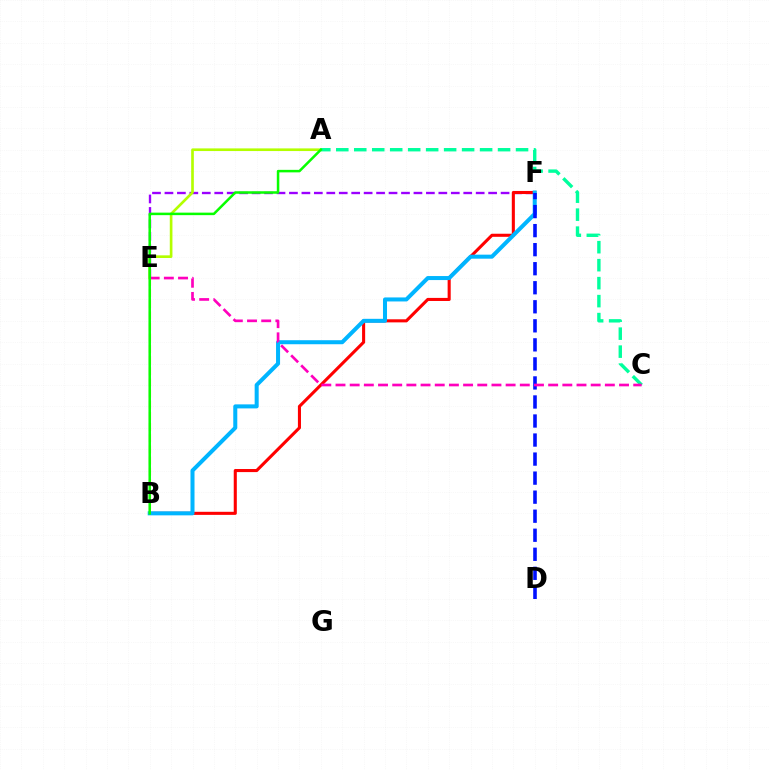{('E', 'F'): [{'color': '#9b00ff', 'line_style': 'dashed', 'thickness': 1.69}], ('A', 'E'): [{'color': '#b3ff00', 'line_style': 'solid', 'thickness': 1.91}], ('B', 'E'): [{'color': '#ffa500', 'line_style': 'dashed', 'thickness': 1.52}], ('B', 'F'): [{'color': '#ff0000', 'line_style': 'solid', 'thickness': 2.21}, {'color': '#00b5ff', 'line_style': 'solid', 'thickness': 2.9}], ('A', 'C'): [{'color': '#00ff9d', 'line_style': 'dashed', 'thickness': 2.44}], ('D', 'F'): [{'color': '#0010ff', 'line_style': 'dashed', 'thickness': 2.59}], ('C', 'E'): [{'color': '#ff00bd', 'line_style': 'dashed', 'thickness': 1.93}], ('A', 'B'): [{'color': '#08ff00', 'line_style': 'solid', 'thickness': 1.81}]}